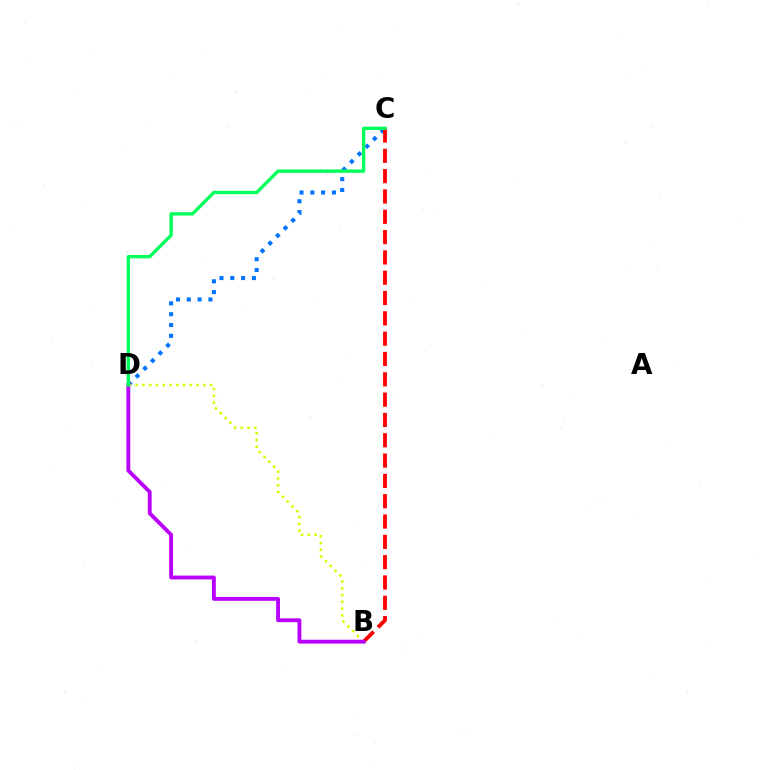{('C', 'D'): [{'color': '#0074ff', 'line_style': 'dotted', 'thickness': 2.94}, {'color': '#00ff5c', 'line_style': 'solid', 'thickness': 2.43}], ('B', 'C'): [{'color': '#ff0000', 'line_style': 'dashed', 'thickness': 2.76}], ('B', 'D'): [{'color': '#d1ff00', 'line_style': 'dotted', 'thickness': 1.84}, {'color': '#b900ff', 'line_style': 'solid', 'thickness': 2.77}]}